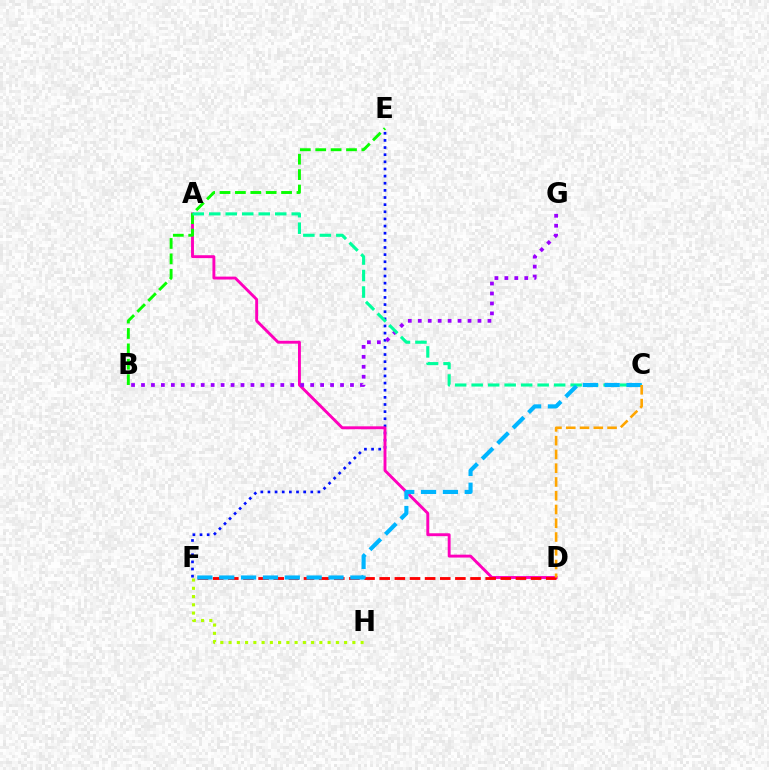{('E', 'F'): [{'color': '#0010ff', 'line_style': 'dotted', 'thickness': 1.94}], ('A', 'D'): [{'color': '#ff00bd', 'line_style': 'solid', 'thickness': 2.09}], ('B', 'E'): [{'color': '#08ff00', 'line_style': 'dashed', 'thickness': 2.09}], ('B', 'G'): [{'color': '#9b00ff', 'line_style': 'dotted', 'thickness': 2.7}], ('A', 'C'): [{'color': '#00ff9d', 'line_style': 'dashed', 'thickness': 2.24}], ('D', 'F'): [{'color': '#ff0000', 'line_style': 'dashed', 'thickness': 2.06}], ('C', 'F'): [{'color': '#00b5ff', 'line_style': 'dashed', 'thickness': 2.97}], ('C', 'D'): [{'color': '#ffa500', 'line_style': 'dashed', 'thickness': 1.87}], ('F', 'H'): [{'color': '#b3ff00', 'line_style': 'dotted', 'thickness': 2.24}]}